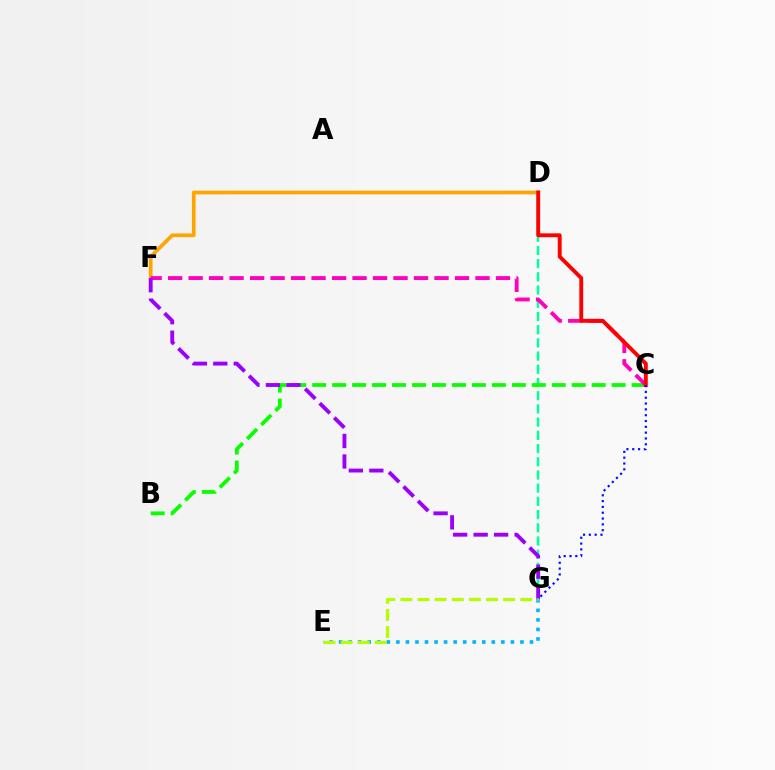{('D', 'G'): [{'color': '#00ff9d', 'line_style': 'dashed', 'thickness': 1.79}], ('D', 'F'): [{'color': '#ffa500', 'line_style': 'solid', 'thickness': 2.67}], ('B', 'C'): [{'color': '#08ff00', 'line_style': 'dashed', 'thickness': 2.71}], ('C', 'F'): [{'color': '#ff00bd', 'line_style': 'dashed', 'thickness': 2.78}], ('E', 'G'): [{'color': '#00b5ff', 'line_style': 'dotted', 'thickness': 2.59}, {'color': '#b3ff00', 'line_style': 'dashed', 'thickness': 2.33}], ('F', 'G'): [{'color': '#9b00ff', 'line_style': 'dashed', 'thickness': 2.78}], ('C', 'D'): [{'color': '#ff0000', 'line_style': 'solid', 'thickness': 2.79}], ('C', 'G'): [{'color': '#0010ff', 'line_style': 'dotted', 'thickness': 1.58}]}